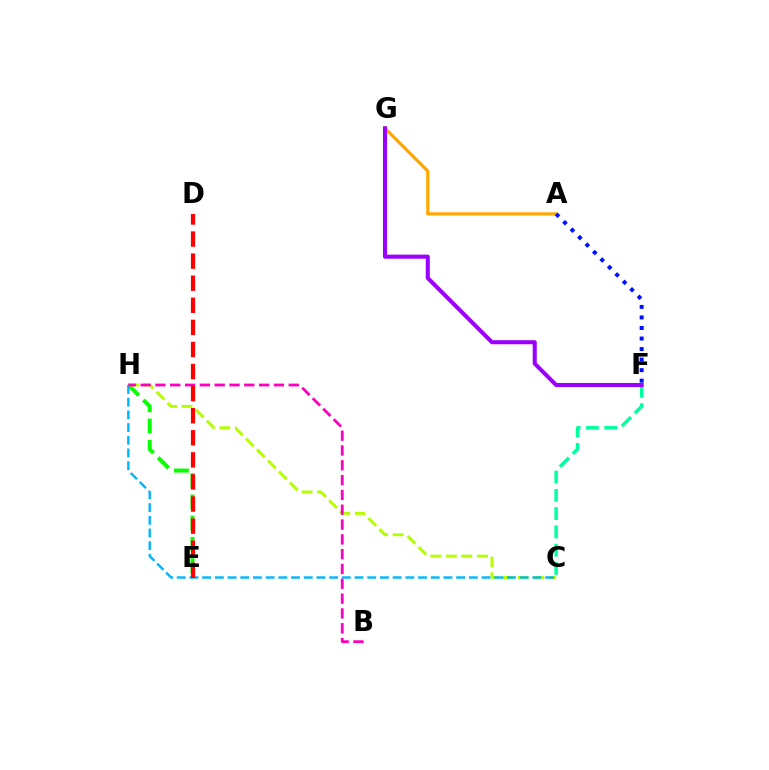{('C', 'F'): [{'color': '#00ff9d', 'line_style': 'dashed', 'thickness': 2.48}], ('E', 'H'): [{'color': '#08ff00', 'line_style': 'dashed', 'thickness': 2.88}], ('C', 'H'): [{'color': '#b3ff00', 'line_style': 'dashed', 'thickness': 2.11}, {'color': '#00b5ff', 'line_style': 'dashed', 'thickness': 1.73}], ('B', 'H'): [{'color': '#ff00bd', 'line_style': 'dashed', 'thickness': 2.01}], ('A', 'G'): [{'color': '#ffa500', 'line_style': 'solid', 'thickness': 2.28}], ('D', 'E'): [{'color': '#ff0000', 'line_style': 'dashed', 'thickness': 3.0}], ('A', 'F'): [{'color': '#0010ff', 'line_style': 'dotted', 'thickness': 2.86}], ('F', 'G'): [{'color': '#9b00ff', 'line_style': 'solid', 'thickness': 2.92}]}